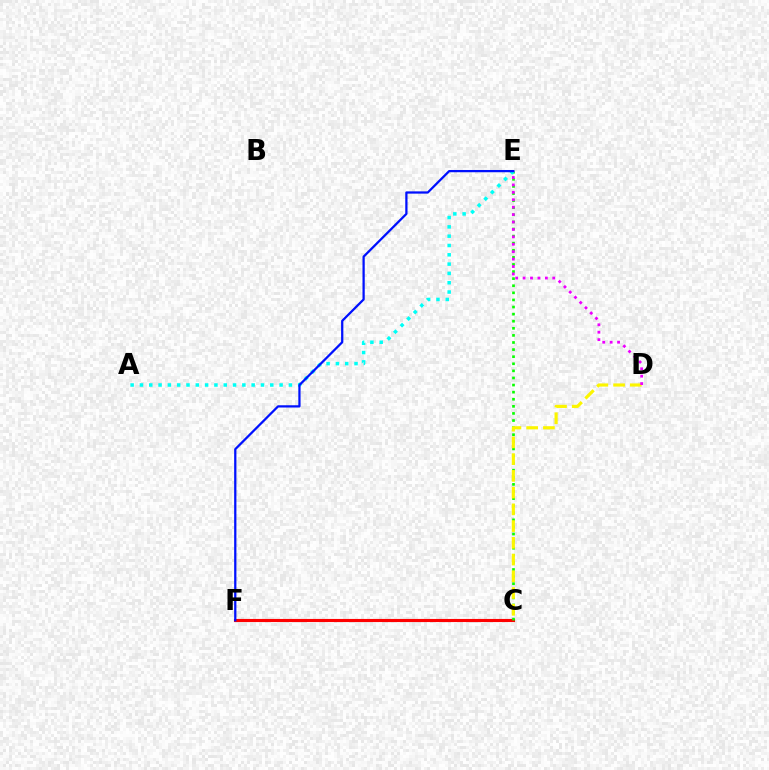{('C', 'F'): [{'color': '#ff0000', 'line_style': 'solid', 'thickness': 2.24}], ('C', 'E'): [{'color': '#08ff00', 'line_style': 'dotted', 'thickness': 1.93}], ('A', 'E'): [{'color': '#00fff6', 'line_style': 'dotted', 'thickness': 2.53}], ('C', 'D'): [{'color': '#fcf500', 'line_style': 'dashed', 'thickness': 2.27}], ('D', 'E'): [{'color': '#ee00ff', 'line_style': 'dotted', 'thickness': 2.02}], ('E', 'F'): [{'color': '#0010ff', 'line_style': 'solid', 'thickness': 1.62}]}